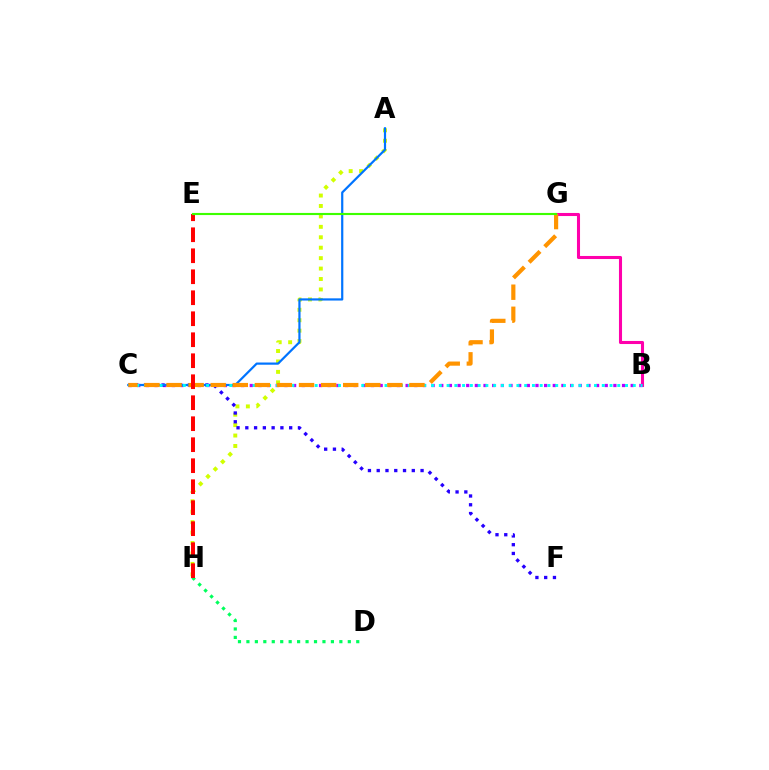{('B', 'G'): [{'color': '#ff00ac', 'line_style': 'solid', 'thickness': 2.21}], ('B', 'C'): [{'color': '#b900ff', 'line_style': 'dotted', 'thickness': 2.35}, {'color': '#00fff6', 'line_style': 'dotted', 'thickness': 2.11}], ('A', 'H'): [{'color': '#d1ff00', 'line_style': 'dotted', 'thickness': 2.83}], ('C', 'F'): [{'color': '#2500ff', 'line_style': 'dotted', 'thickness': 2.38}], ('A', 'C'): [{'color': '#0074ff', 'line_style': 'solid', 'thickness': 1.59}], ('D', 'H'): [{'color': '#00ff5c', 'line_style': 'dotted', 'thickness': 2.3}], ('C', 'G'): [{'color': '#ff9400', 'line_style': 'dashed', 'thickness': 3.0}], ('E', 'H'): [{'color': '#ff0000', 'line_style': 'dashed', 'thickness': 2.85}], ('E', 'G'): [{'color': '#3dff00', 'line_style': 'solid', 'thickness': 1.54}]}